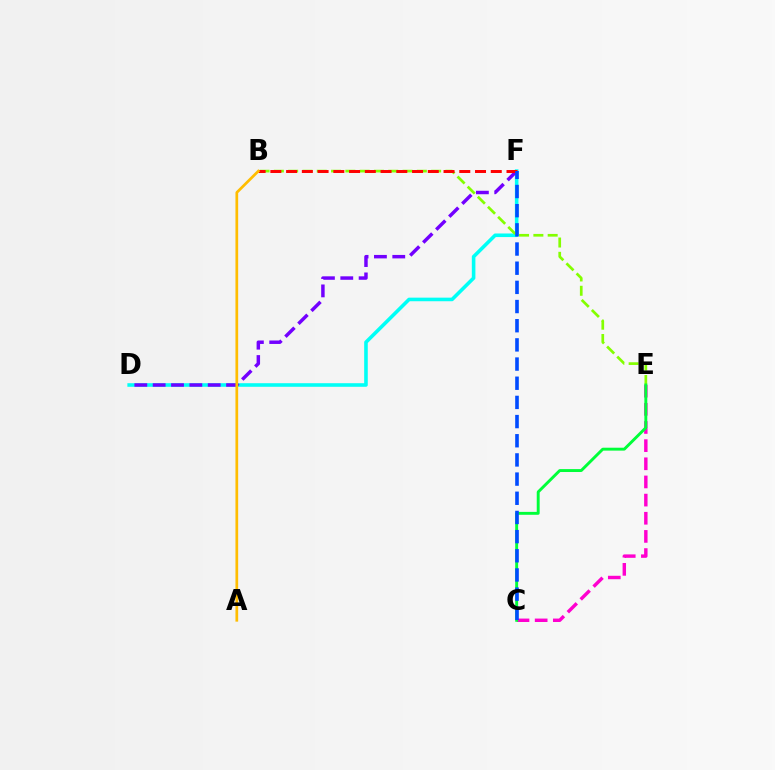{('D', 'F'): [{'color': '#00fff6', 'line_style': 'solid', 'thickness': 2.58}, {'color': '#7200ff', 'line_style': 'dashed', 'thickness': 2.49}], ('C', 'E'): [{'color': '#ff00cf', 'line_style': 'dashed', 'thickness': 2.47}, {'color': '#00ff39', 'line_style': 'solid', 'thickness': 2.1}], ('B', 'E'): [{'color': '#84ff00', 'line_style': 'dashed', 'thickness': 1.94}], ('B', 'F'): [{'color': '#ff0000', 'line_style': 'dashed', 'thickness': 2.14}], ('A', 'B'): [{'color': '#ffbd00', 'line_style': 'solid', 'thickness': 1.95}], ('C', 'F'): [{'color': '#004bff', 'line_style': 'dashed', 'thickness': 2.6}]}